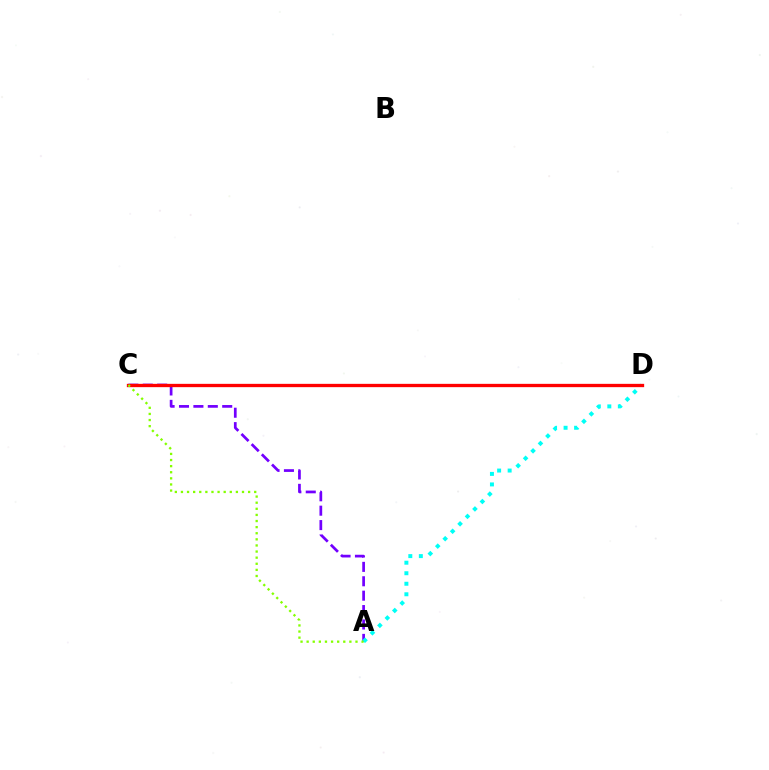{('A', 'C'): [{'color': '#7200ff', 'line_style': 'dashed', 'thickness': 1.96}, {'color': '#84ff00', 'line_style': 'dotted', 'thickness': 1.66}], ('A', 'D'): [{'color': '#00fff6', 'line_style': 'dotted', 'thickness': 2.86}], ('C', 'D'): [{'color': '#ff0000', 'line_style': 'solid', 'thickness': 2.39}]}